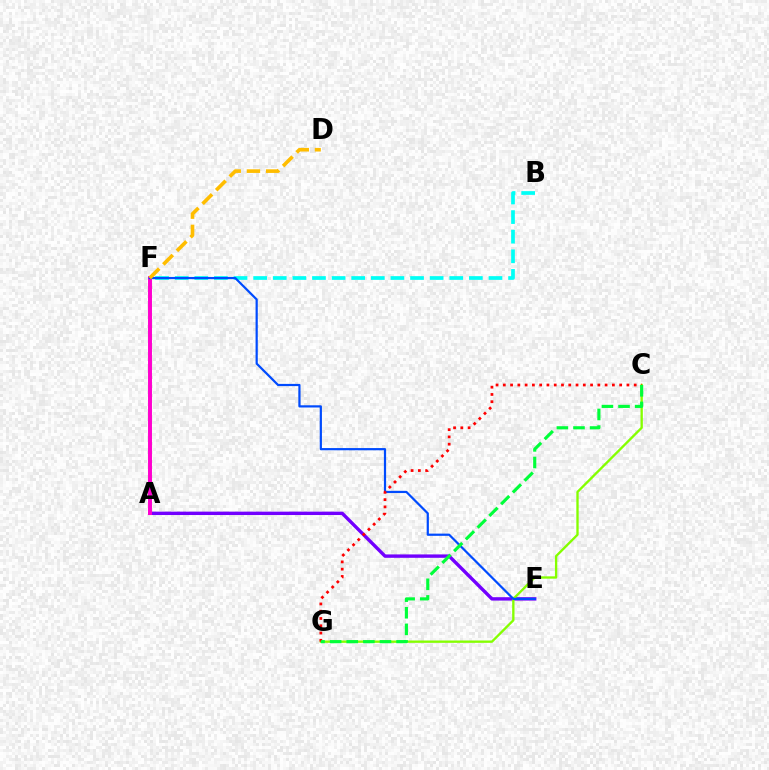{('A', 'E'): [{'color': '#7200ff', 'line_style': 'solid', 'thickness': 2.44}], ('B', 'F'): [{'color': '#00fff6', 'line_style': 'dashed', 'thickness': 2.66}], ('A', 'F'): [{'color': '#ff00cf', 'line_style': 'solid', 'thickness': 2.84}], ('C', 'G'): [{'color': '#84ff00', 'line_style': 'solid', 'thickness': 1.68}, {'color': '#ff0000', 'line_style': 'dotted', 'thickness': 1.98}, {'color': '#00ff39', 'line_style': 'dashed', 'thickness': 2.26}], ('E', 'F'): [{'color': '#004bff', 'line_style': 'solid', 'thickness': 1.59}], ('D', 'F'): [{'color': '#ffbd00', 'line_style': 'dashed', 'thickness': 2.61}]}